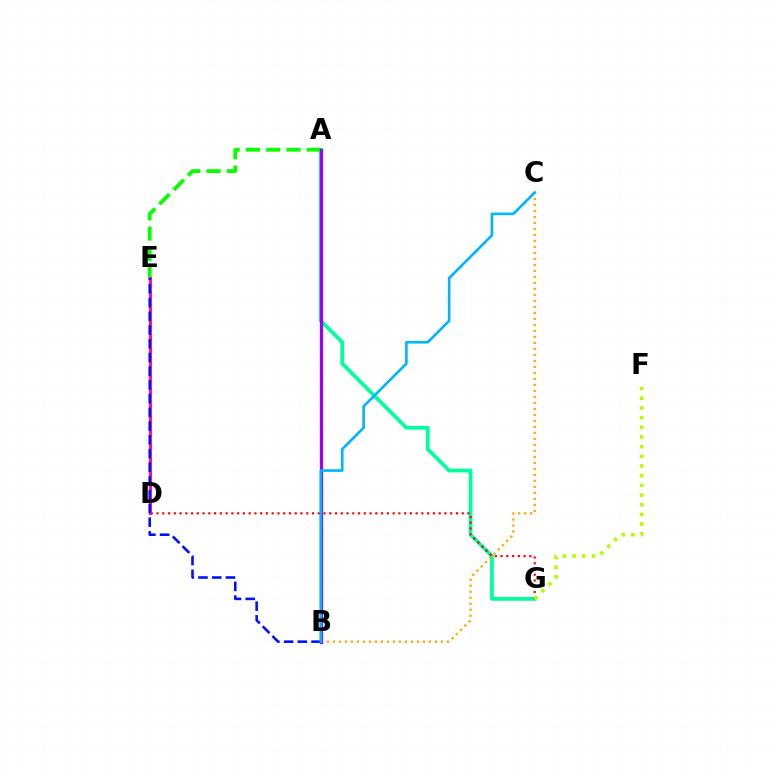{('A', 'G'): [{'color': '#00ff9d', 'line_style': 'solid', 'thickness': 2.72}], ('D', 'G'): [{'color': '#ff0000', 'line_style': 'dotted', 'thickness': 1.56}], ('B', 'C'): [{'color': '#ffa500', 'line_style': 'dotted', 'thickness': 1.63}, {'color': '#00b5ff', 'line_style': 'solid', 'thickness': 1.9}], ('A', 'E'): [{'color': '#08ff00', 'line_style': 'dashed', 'thickness': 2.75}], ('D', 'E'): [{'color': '#ff00bd', 'line_style': 'solid', 'thickness': 2.11}], ('A', 'B'): [{'color': '#9b00ff', 'line_style': 'solid', 'thickness': 2.35}], ('F', 'G'): [{'color': '#b3ff00', 'line_style': 'dotted', 'thickness': 2.63}], ('B', 'E'): [{'color': '#0010ff', 'line_style': 'dashed', 'thickness': 1.86}]}